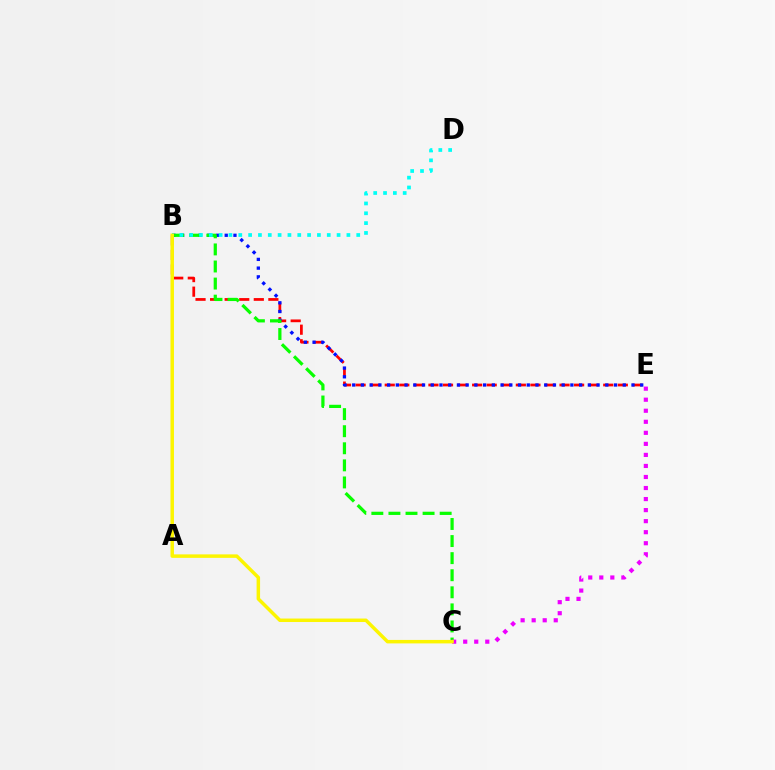{('B', 'E'): [{'color': '#ff0000', 'line_style': 'dashed', 'thickness': 1.98}, {'color': '#0010ff', 'line_style': 'dotted', 'thickness': 2.37}], ('B', 'C'): [{'color': '#08ff00', 'line_style': 'dashed', 'thickness': 2.32}, {'color': '#fcf500', 'line_style': 'solid', 'thickness': 2.51}], ('B', 'D'): [{'color': '#00fff6', 'line_style': 'dotted', 'thickness': 2.67}], ('C', 'E'): [{'color': '#ee00ff', 'line_style': 'dotted', 'thickness': 3.0}]}